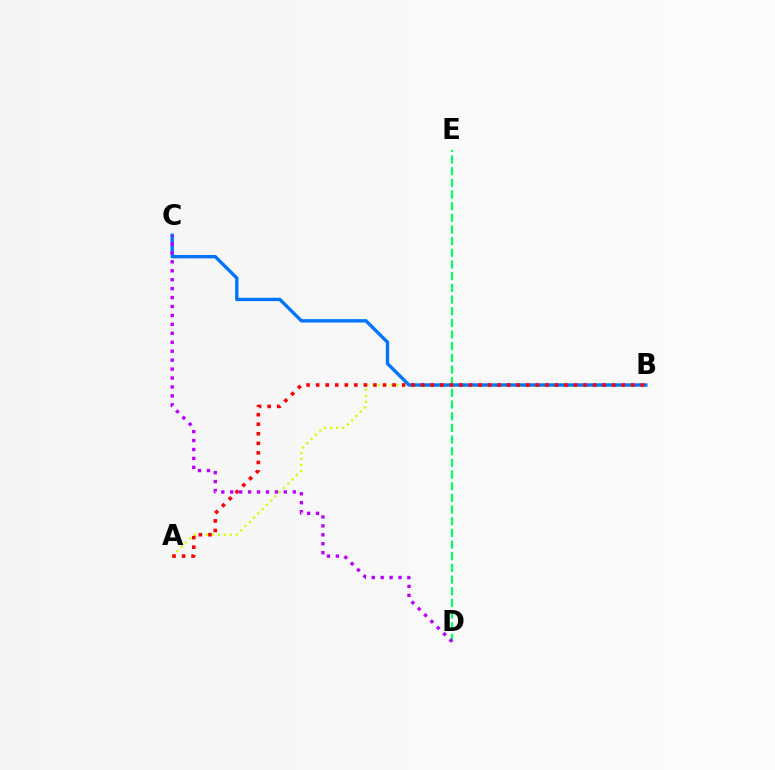{('A', 'B'): [{'color': '#d1ff00', 'line_style': 'dotted', 'thickness': 1.64}, {'color': '#ff0000', 'line_style': 'dotted', 'thickness': 2.6}], ('B', 'C'): [{'color': '#0074ff', 'line_style': 'solid', 'thickness': 2.43}], ('D', 'E'): [{'color': '#00ff5c', 'line_style': 'dashed', 'thickness': 1.59}], ('C', 'D'): [{'color': '#b900ff', 'line_style': 'dotted', 'thickness': 2.43}]}